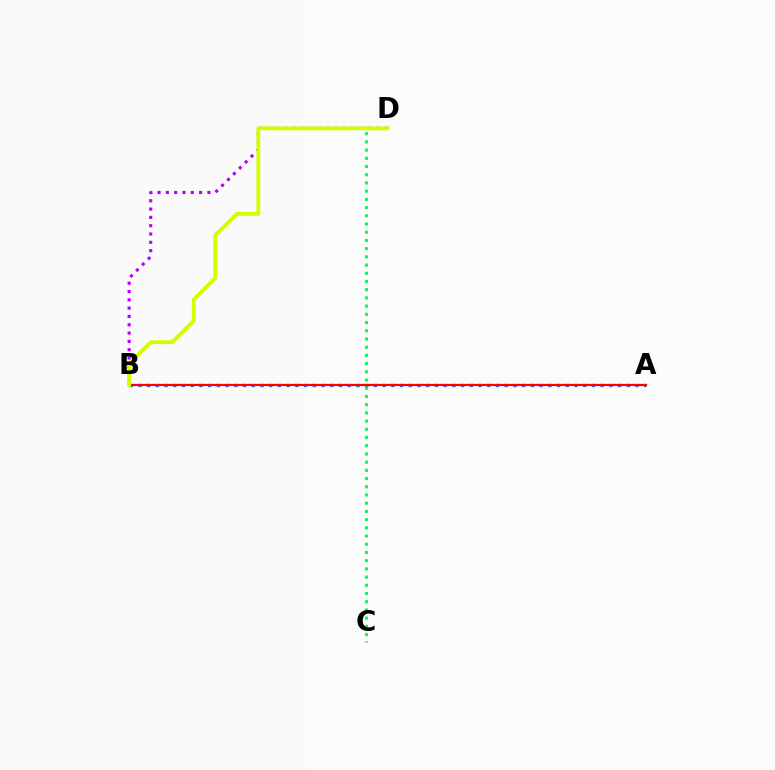{('B', 'D'): [{'color': '#b900ff', 'line_style': 'dotted', 'thickness': 2.26}, {'color': '#d1ff00', 'line_style': 'solid', 'thickness': 2.76}], ('A', 'B'): [{'color': '#0074ff', 'line_style': 'dotted', 'thickness': 2.37}, {'color': '#ff0000', 'line_style': 'solid', 'thickness': 1.62}], ('C', 'D'): [{'color': '#00ff5c', 'line_style': 'dotted', 'thickness': 2.23}]}